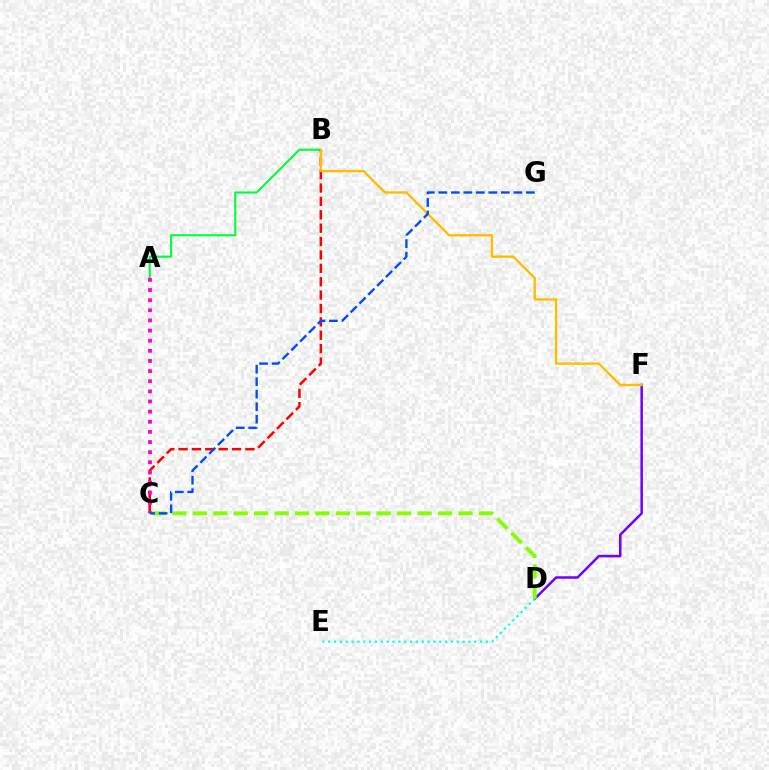{('A', 'B'): [{'color': '#00ff39', 'line_style': 'solid', 'thickness': 1.52}], ('D', 'F'): [{'color': '#7200ff', 'line_style': 'solid', 'thickness': 1.81}], ('C', 'D'): [{'color': '#84ff00', 'line_style': 'dashed', 'thickness': 2.78}], ('D', 'E'): [{'color': '#00fff6', 'line_style': 'dotted', 'thickness': 1.59}], ('B', 'C'): [{'color': '#ff0000', 'line_style': 'dashed', 'thickness': 1.82}], ('A', 'C'): [{'color': '#ff00cf', 'line_style': 'dotted', 'thickness': 2.75}], ('B', 'F'): [{'color': '#ffbd00', 'line_style': 'solid', 'thickness': 1.7}], ('C', 'G'): [{'color': '#004bff', 'line_style': 'dashed', 'thickness': 1.7}]}